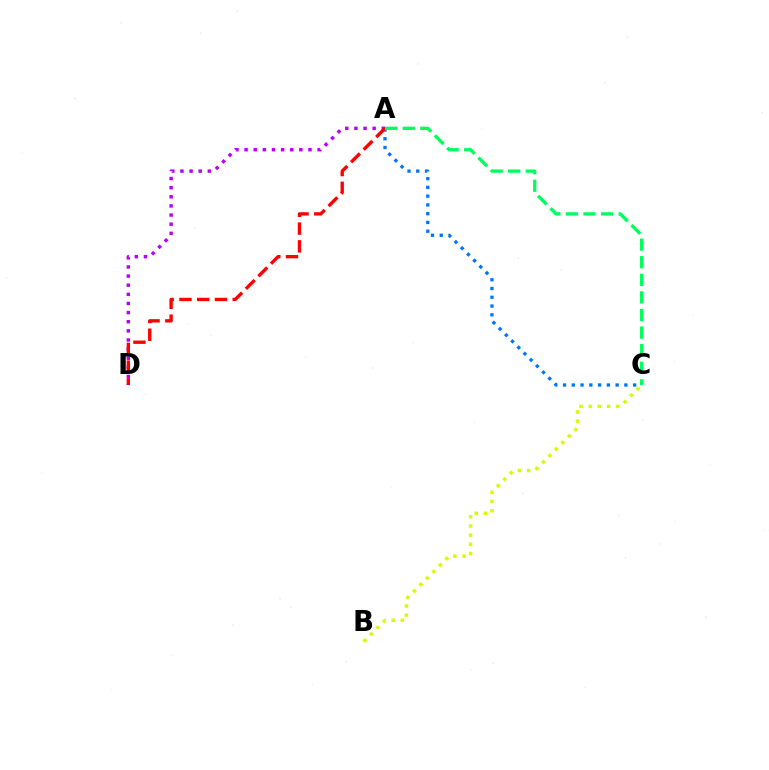{('A', 'D'): [{'color': '#b900ff', 'line_style': 'dotted', 'thickness': 2.48}, {'color': '#ff0000', 'line_style': 'dashed', 'thickness': 2.41}], ('A', 'C'): [{'color': '#0074ff', 'line_style': 'dotted', 'thickness': 2.38}, {'color': '#00ff5c', 'line_style': 'dashed', 'thickness': 2.39}], ('B', 'C'): [{'color': '#d1ff00', 'line_style': 'dotted', 'thickness': 2.49}]}